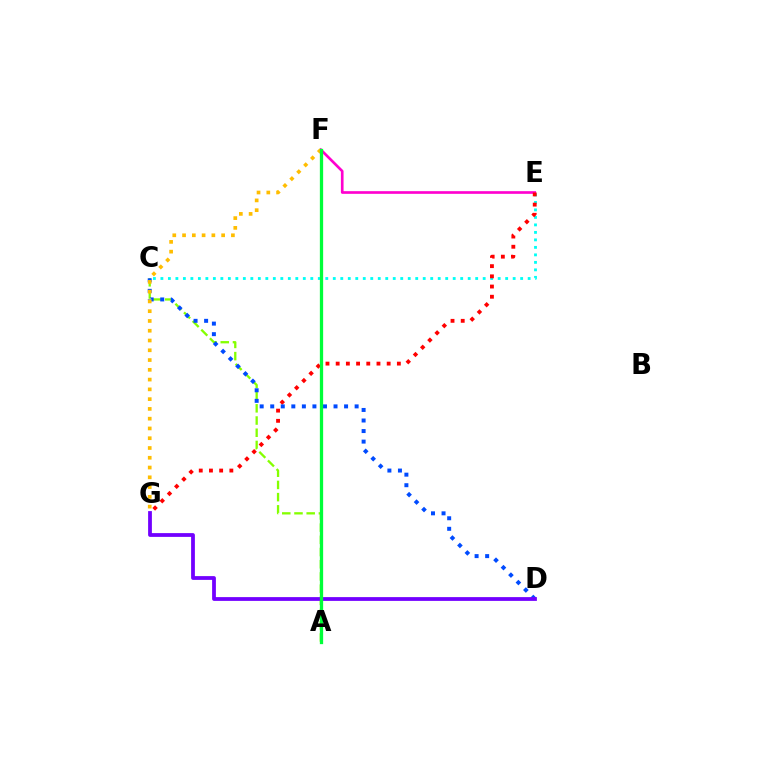{('C', 'E'): [{'color': '#00fff6', 'line_style': 'dotted', 'thickness': 2.04}], ('E', 'F'): [{'color': '#ff00cf', 'line_style': 'solid', 'thickness': 1.92}], ('A', 'C'): [{'color': '#84ff00', 'line_style': 'dashed', 'thickness': 1.66}], ('E', 'G'): [{'color': '#ff0000', 'line_style': 'dotted', 'thickness': 2.77}], ('C', 'D'): [{'color': '#004bff', 'line_style': 'dotted', 'thickness': 2.87}], ('F', 'G'): [{'color': '#ffbd00', 'line_style': 'dotted', 'thickness': 2.65}], ('D', 'G'): [{'color': '#7200ff', 'line_style': 'solid', 'thickness': 2.72}], ('A', 'F'): [{'color': '#00ff39', 'line_style': 'solid', 'thickness': 2.36}]}